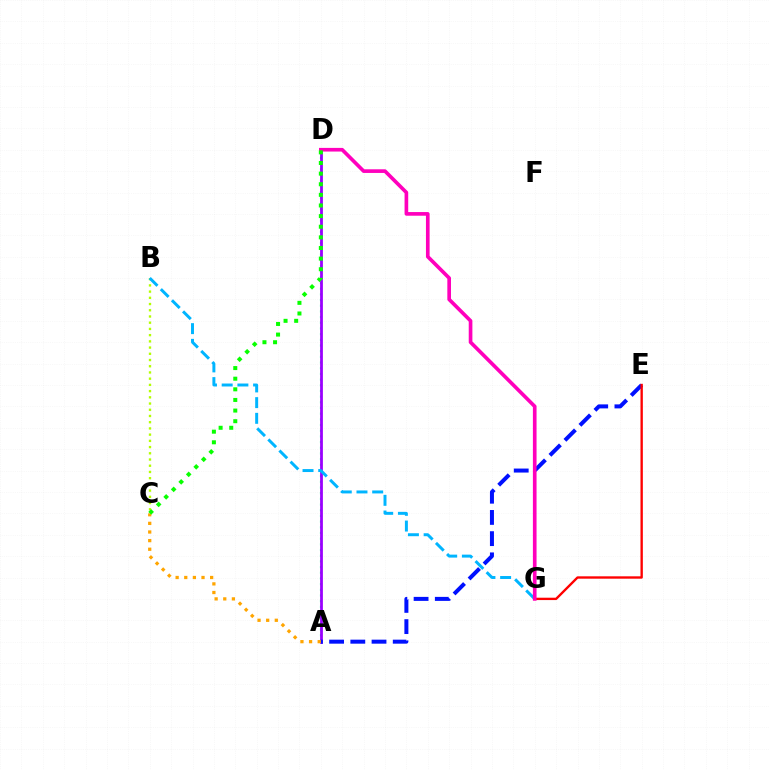{('A', 'D'): [{'color': '#00ff9d', 'line_style': 'dotted', 'thickness': 1.54}, {'color': '#9b00ff', 'line_style': 'solid', 'thickness': 2.0}], ('B', 'C'): [{'color': '#b3ff00', 'line_style': 'dotted', 'thickness': 1.69}], ('A', 'E'): [{'color': '#0010ff', 'line_style': 'dashed', 'thickness': 2.88}], ('E', 'G'): [{'color': '#ff0000', 'line_style': 'solid', 'thickness': 1.7}], ('B', 'G'): [{'color': '#00b5ff', 'line_style': 'dashed', 'thickness': 2.13}], ('D', 'G'): [{'color': '#ff00bd', 'line_style': 'solid', 'thickness': 2.63}], ('A', 'C'): [{'color': '#ffa500', 'line_style': 'dotted', 'thickness': 2.34}], ('C', 'D'): [{'color': '#08ff00', 'line_style': 'dotted', 'thickness': 2.89}]}